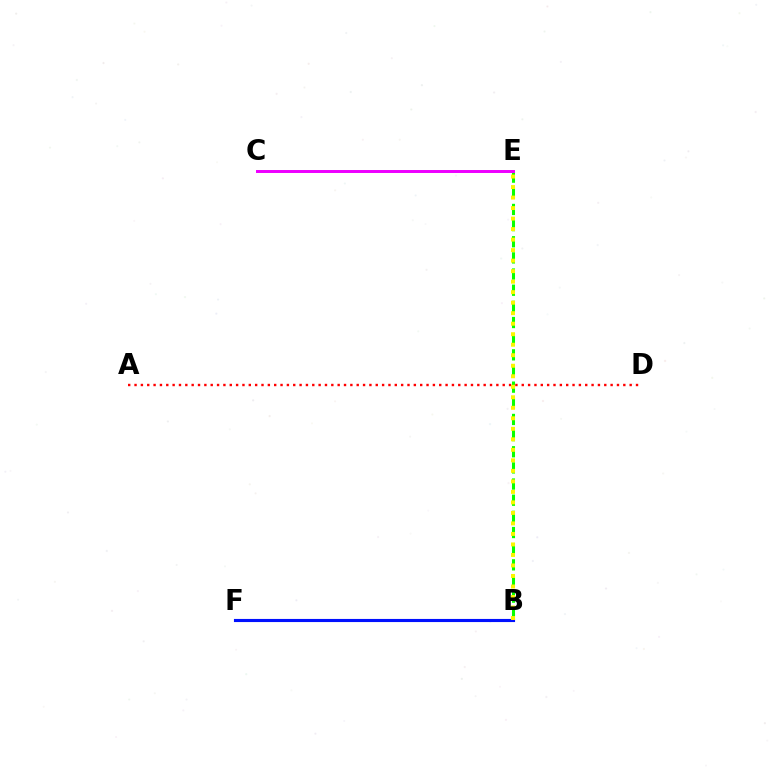{('B', 'E'): [{'color': '#08ff00', 'line_style': 'dashed', 'thickness': 2.19}, {'color': '#fcf500', 'line_style': 'dotted', 'thickness': 2.86}], ('C', 'E'): [{'color': '#ee00ff', 'line_style': 'solid', 'thickness': 2.14}], ('A', 'D'): [{'color': '#ff0000', 'line_style': 'dotted', 'thickness': 1.72}], ('B', 'F'): [{'color': '#00fff6', 'line_style': 'solid', 'thickness': 2.15}, {'color': '#0010ff', 'line_style': 'solid', 'thickness': 2.25}]}